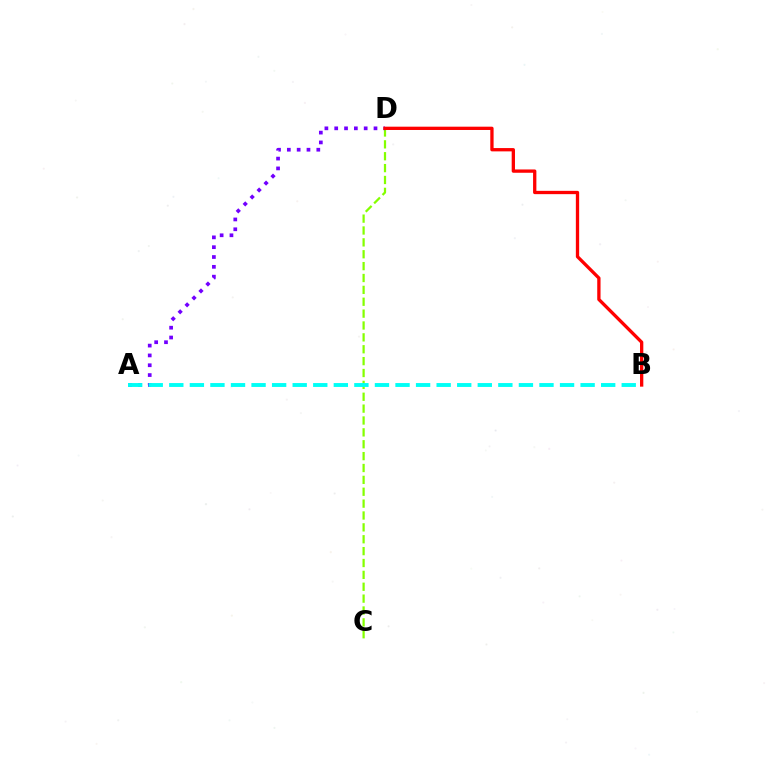{('C', 'D'): [{'color': '#84ff00', 'line_style': 'dashed', 'thickness': 1.61}], ('A', 'D'): [{'color': '#7200ff', 'line_style': 'dotted', 'thickness': 2.67}], ('A', 'B'): [{'color': '#00fff6', 'line_style': 'dashed', 'thickness': 2.79}], ('B', 'D'): [{'color': '#ff0000', 'line_style': 'solid', 'thickness': 2.38}]}